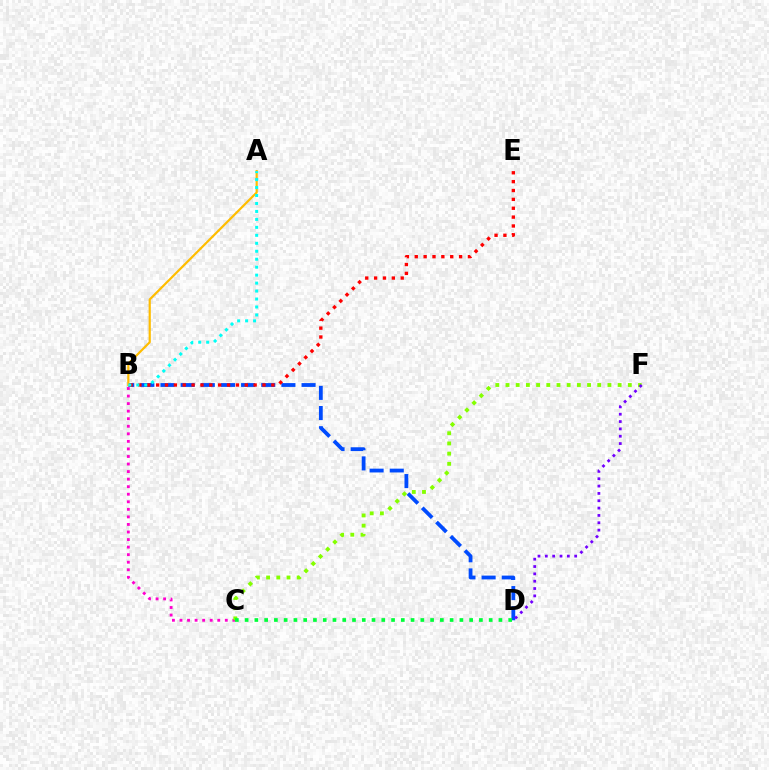{('B', 'C'): [{'color': '#ff00cf', 'line_style': 'dotted', 'thickness': 2.05}], ('C', 'F'): [{'color': '#84ff00', 'line_style': 'dotted', 'thickness': 2.77}], ('B', 'D'): [{'color': '#004bff', 'line_style': 'dashed', 'thickness': 2.74}], ('B', 'E'): [{'color': '#ff0000', 'line_style': 'dotted', 'thickness': 2.41}], ('A', 'B'): [{'color': '#ffbd00', 'line_style': 'solid', 'thickness': 1.58}, {'color': '#00fff6', 'line_style': 'dotted', 'thickness': 2.16}], ('D', 'F'): [{'color': '#7200ff', 'line_style': 'dotted', 'thickness': 1.99}], ('C', 'D'): [{'color': '#00ff39', 'line_style': 'dotted', 'thickness': 2.65}]}